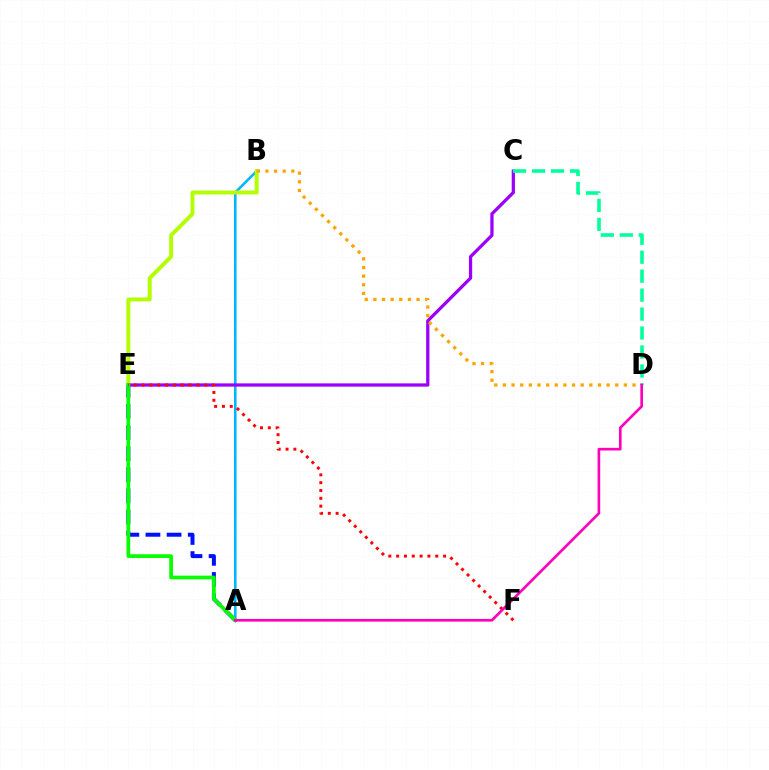{('A', 'E'): [{'color': '#0010ff', 'line_style': 'dashed', 'thickness': 2.87}, {'color': '#08ff00', 'line_style': 'solid', 'thickness': 2.69}], ('A', 'B'): [{'color': '#00b5ff', 'line_style': 'solid', 'thickness': 1.85}], ('B', 'E'): [{'color': '#b3ff00', 'line_style': 'solid', 'thickness': 2.82}], ('C', 'E'): [{'color': '#9b00ff', 'line_style': 'solid', 'thickness': 2.34}], ('C', 'D'): [{'color': '#00ff9d', 'line_style': 'dashed', 'thickness': 2.58}], ('B', 'D'): [{'color': '#ffa500', 'line_style': 'dotted', 'thickness': 2.35}], ('E', 'F'): [{'color': '#ff0000', 'line_style': 'dotted', 'thickness': 2.13}], ('A', 'D'): [{'color': '#ff00bd', 'line_style': 'solid', 'thickness': 1.92}]}